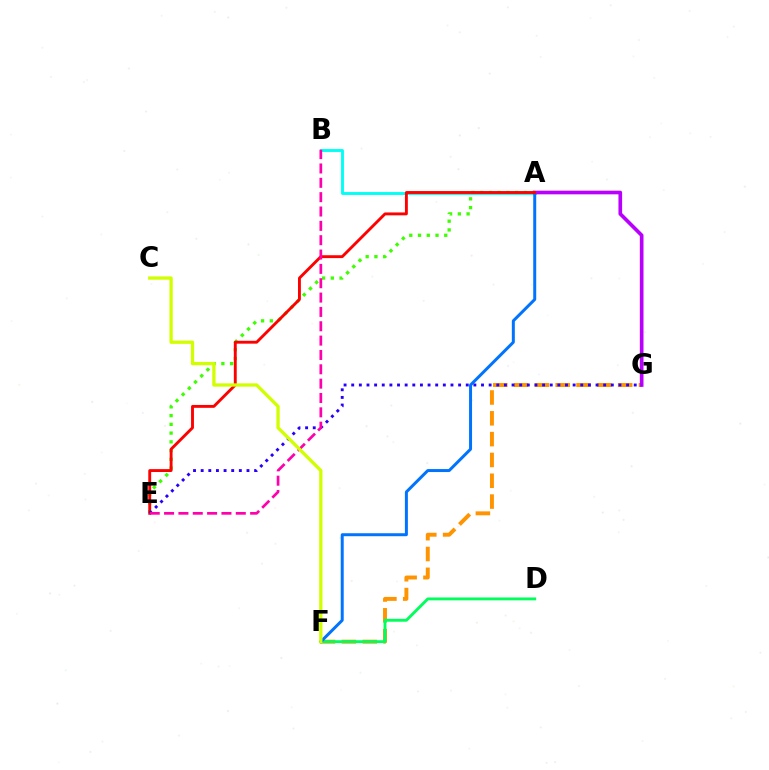{('F', 'G'): [{'color': '#ff9400', 'line_style': 'dashed', 'thickness': 2.83}], ('A', 'E'): [{'color': '#3dff00', 'line_style': 'dotted', 'thickness': 2.38}, {'color': '#ff0000', 'line_style': 'solid', 'thickness': 2.07}], ('D', 'F'): [{'color': '#00ff5c', 'line_style': 'solid', 'thickness': 2.07}], ('A', 'B'): [{'color': '#00fff6', 'line_style': 'solid', 'thickness': 2.07}], ('A', 'G'): [{'color': '#b900ff', 'line_style': 'solid', 'thickness': 2.64}], ('A', 'F'): [{'color': '#0074ff', 'line_style': 'solid', 'thickness': 2.15}], ('E', 'G'): [{'color': '#2500ff', 'line_style': 'dotted', 'thickness': 2.07}], ('B', 'E'): [{'color': '#ff00ac', 'line_style': 'dashed', 'thickness': 1.95}], ('C', 'F'): [{'color': '#d1ff00', 'line_style': 'solid', 'thickness': 2.37}]}